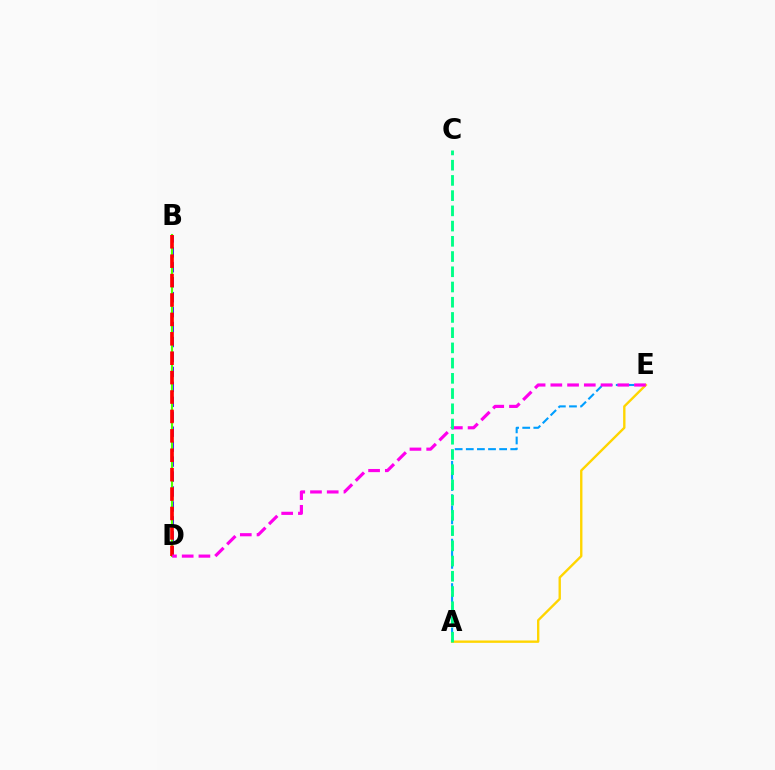{('B', 'D'): [{'color': '#3700ff', 'line_style': 'dashed', 'thickness': 2.03}, {'color': '#4fff00', 'line_style': 'solid', 'thickness': 1.52}, {'color': '#ff0000', 'line_style': 'dashed', 'thickness': 2.64}], ('A', 'E'): [{'color': '#009eff', 'line_style': 'dashed', 'thickness': 1.51}, {'color': '#ffd500', 'line_style': 'solid', 'thickness': 1.71}], ('D', 'E'): [{'color': '#ff00ed', 'line_style': 'dashed', 'thickness': 2.27}], ('A', 'C'): [{'color': '#00ff86', 'line_style': 'dashed', 'thickness': 2.07}]}